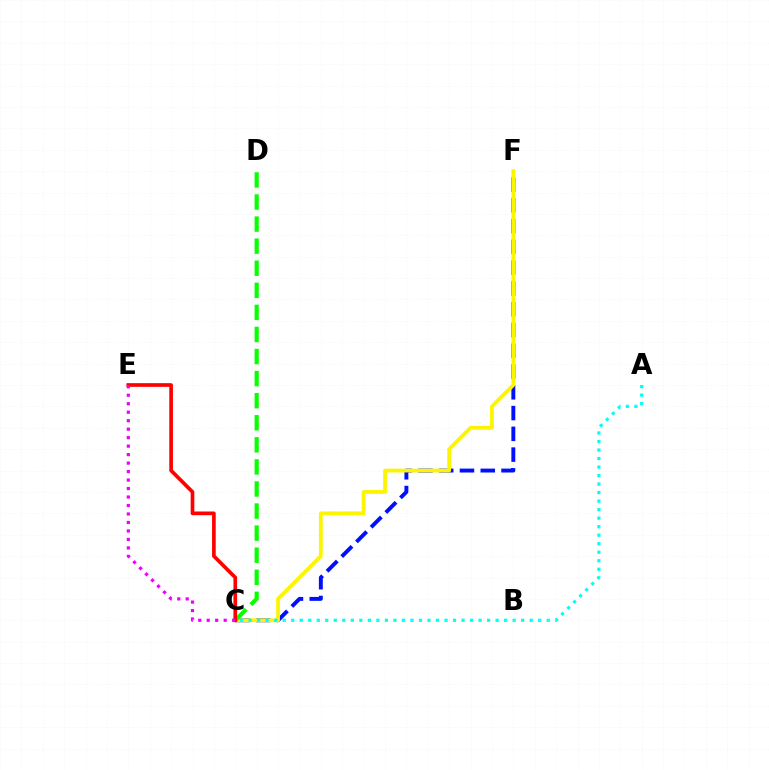{('C', 'F'): [{'color': '#0010ff', 'line_style': 'dashed', 'thickness': 2.82}, {'color': '#fcf500', 'line_style': 'solid', 'thickness': 2.72}], ('A', 'C'): [{'color': '#00fff6', 'line_style': 'dotted', 'thickness': 2.31}], ('C', 'D'): [{'color': '#08ff00', 'line_style': 'dashed', 'thickness': 3.0}], ('C', 'E'): [{'color': '#ff0000', 'line_style': 'solid', 'thickness': 2.65}, {'color': '#ee00ff', 'line_style': 'dotted', 'thickness': 2.3}]}